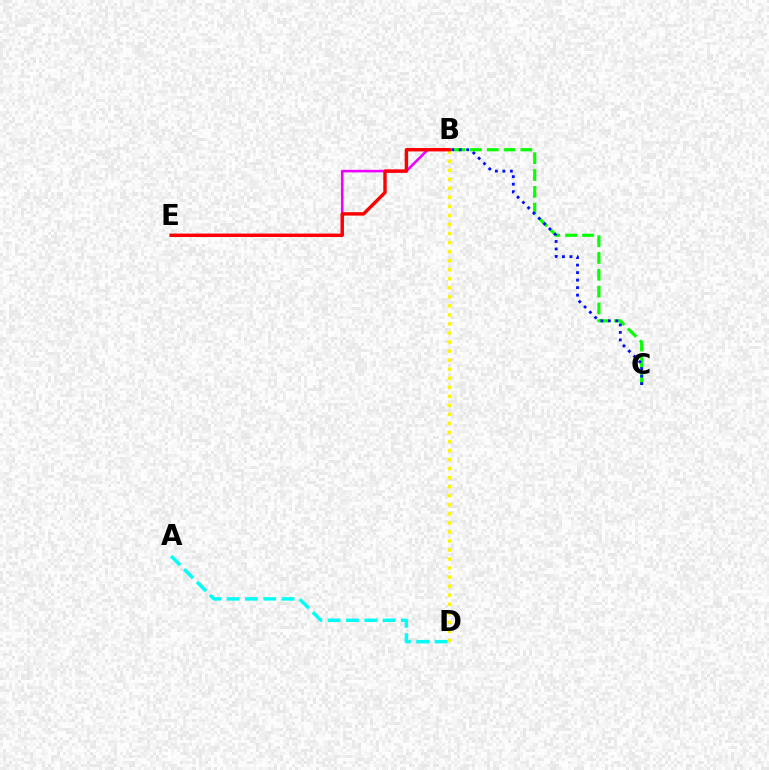{('B', 'C'): [{'color': '#08ff00', 'line_style': 'dashed', 'thickness': 2.29}, {'color': '#0010ff', 'line_style': 'dotted', 'thickness': 2.04}], ('B', 'E'): [{'color': '#ee00ff', 'line_style': 'solid', 'thickness': 1.86}, {'color': '#ff0000', 'line_style': 'solid', 'thickness': 2.45}], ('B', 'D'): [{'color': '#fcf500', 'line_style': 'dotted', 'thickness': 2.46}], ('A', 'D'): [{'color': '#00fff6', 'line_style': 'dashed', 'thickness': 2.49}]}